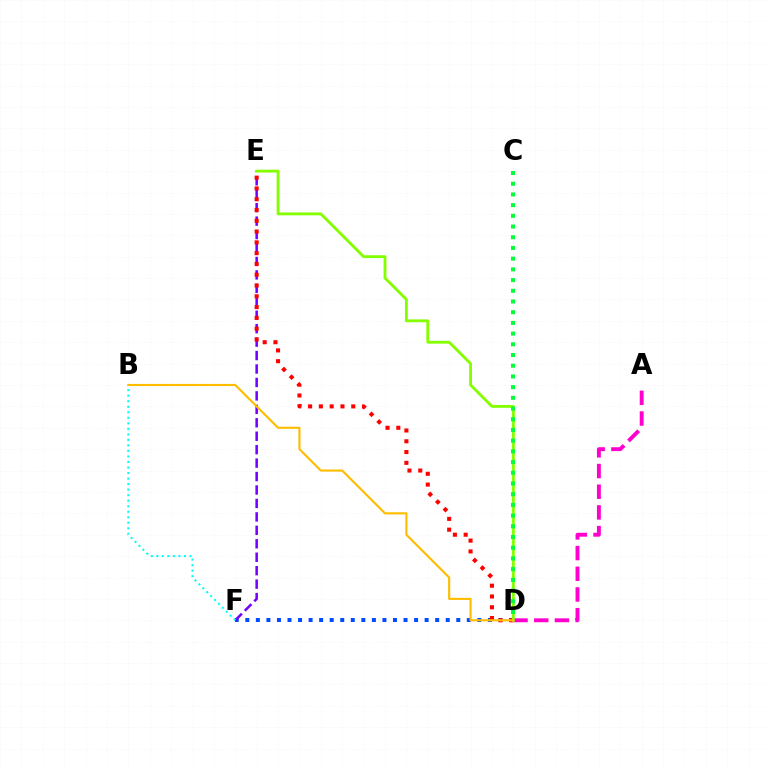{('D', 'F'): [{'color': '#004bff', 'line_style': 'dotted', 'thickness': 2.87}], ('E', 'F'): [{'color': '#7200ff', 'line_style': 'dashed', 'thickness': 1.83}], ('A', 'D'): [{'color': '#ff00cf', 'line_style': 'dashed', 'thickness': 2.81}], ('D', 'E'): [{'color': '#ff0000', 'line_style': 'dotted', 'thickness': 2.93}, {'color': '#84ff00', 'line_style': 'solid', 'thickness': 2.04}], ('B', 'F'): [{'color': '#00fff6', 'line_style': 'dotted', 'thickness': 1.5}], ('C', 'D'): [{'color': '#00ff39', 'line_style': 'dotted', 'thickness': 2.91}], ('B', 'D'): [{'color': '#ffbd00', 'line_style': 'solid', 'thickness': 1.54}]}